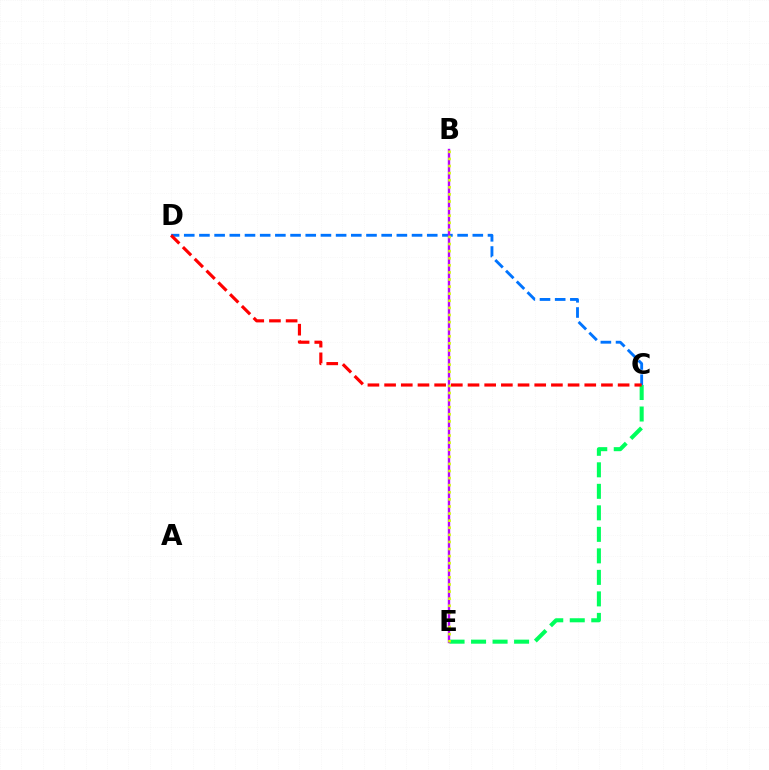{('C', 'D'): [{'color': '#0074ff', 'line_style': 'dashed', 'thickness': 2.06}, {'color': '#ff0000', 'line_style': 'dashed', 'thickness': 2.27}], ('C', 'E'): [{'color': '#00ff5c', 'line_style': 'dashed', 'thickness': 2.92}], ('B', 'E'): [{'color': '#b900ff', 'line_style': 'solid', 'thickness': 1.72}, {'color': '#d1ff00', 'line_style': 'dotted', 'thickness': 1.93}]}